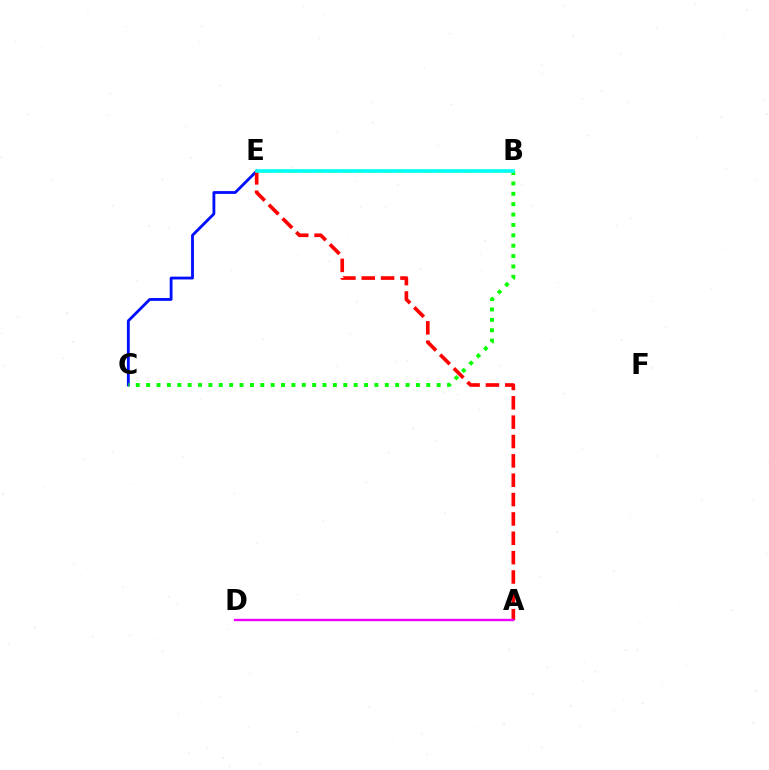{('C', 'E'): [{'color': '#0010ff', 'line_style': 'solid', 'thickness': 2.03}], ('A', 'E'): [{'color': '#ff0000', 'line_style': 'dashed', 'thickness': 2.63}], ('A', 'D'): [{'color': '#ee00ff', 'line_style': 'solid', 'thickness': 1.7}], ('B', 'C'): [{'color': '#08ff00', 'line_style': 'dotted', 'thickness': 2.82}], ('B', 'E'): [{'color': '#fcf500', 'line_style': 'dashed', 'thickness': 1.83}, {'color': '#00fff6', 'line_style': 'solid', 'thickness': 2.62}]}